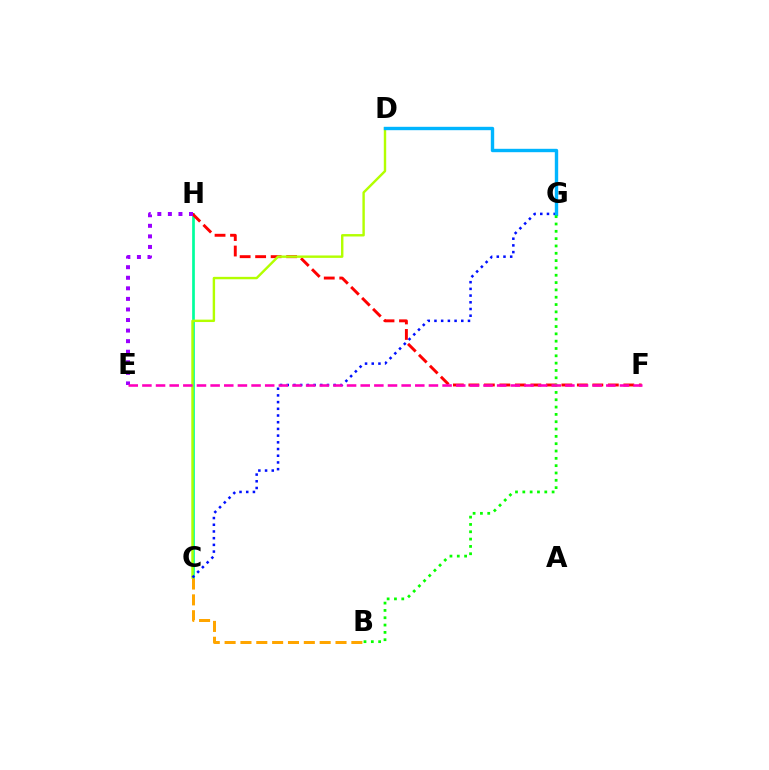{('C', 'H'): [{'color': '#00ff9d', 'line_style': 'solid', 'thickness': 1.95}], ('F', 'H'): [{'color': '#ff0000', 'line_style': 'dashed', 'thickness': 2.11}], ('C', 'D'): [{'color': '#b3ff00', 'line_style': 'solid', 'thickness': 1.74}], ('E', 'H'): [{'color': '#9b00ff', 'line_style': 'dotted', 'thickness': 2.87}], ('C', 'G'): [{'color': '#0010ff', 'line_style': 'dotted', 'thickness': 1.82}], ('D', 'G'): [{'color': '#00b5ff', 'line_style': 'solid', 'thickness': 2.43}], ('B', 'G'): [{'color': '#08ff00', 'line_style': 'dotted', 'thickness': 1.99}], ('E', 'F'): [{'color': '#ff00bd', 'line_style': 'dashed', 'thickness': 1.85}], ('B', 'C'): [{'color': '#ffa500', 'line_style': 'dashed', 'thickness': 2.15}]}